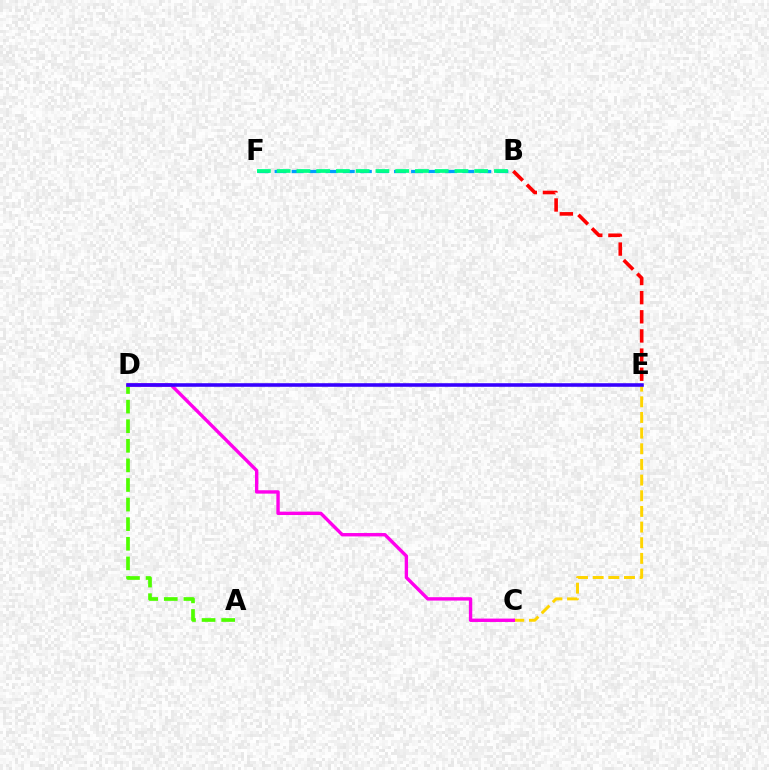{('A', 'D'): [{'color': '#4fff00', 'line_style': 'dashed', 'thickness': 2.66}], ('C', 'E'): [{'color': '#ffd500', 'line_style': 'dashed', 'thickness': 2.13}], ('B', 'E'): [{'color': '#ff0000', 'line_style': 'dashed', 'thickness': 2.6}], ('B', 'F'): [{'color': '#009eff', 'line_style': 'dashed', 'thickness': 2.32}, {'color': '#00ff86', 'line_style': 'dashed', 'thickness': 2.68}], ('C', 'D'): [{'color': '#ff00ed', 'line_style': 'solid', 'thickness': 2.44}], ('D', 'E'): [{'color': '#3700ff', 'line_style': 'solid', 'thickness': 2.57}]}